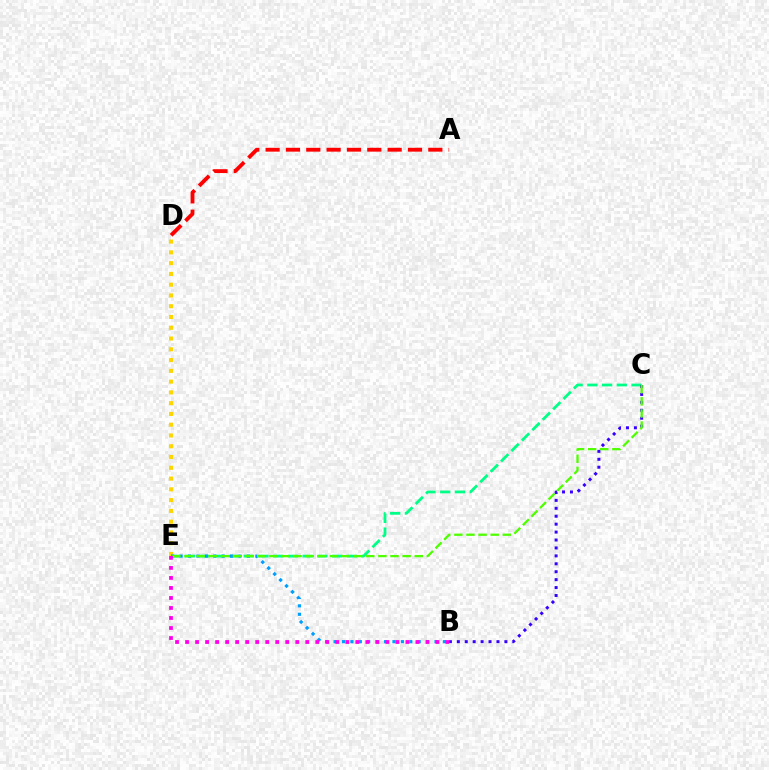{('D', 'E'): [{'color': '#ffd500', 'line_style': 'dotted', 'thickness': 2.93}], ('C', 'E'): [{'color': '#00ff86', 'line_style': 'dashed', 'thickness': 2.0}, {'color': '#4fff00', 'line_style': 'dashed', 'thickness': 1.65}], ('B', 'C'): [{'color': '#3700ff', 'line_style': 'dotted', 'thickness': 2.15}], ('A', 'D'): [{'color': '#ff0000', 'line_style': 'dashed', 'thickness': 2.76}], ('B', 'E'): [{'color': '#009eff', 'line_style': 'dotted', 'thickness': 2.29}, {'color': '#ff00ed', 'line_style': 'dotted', 'thickness': 2.72}]}